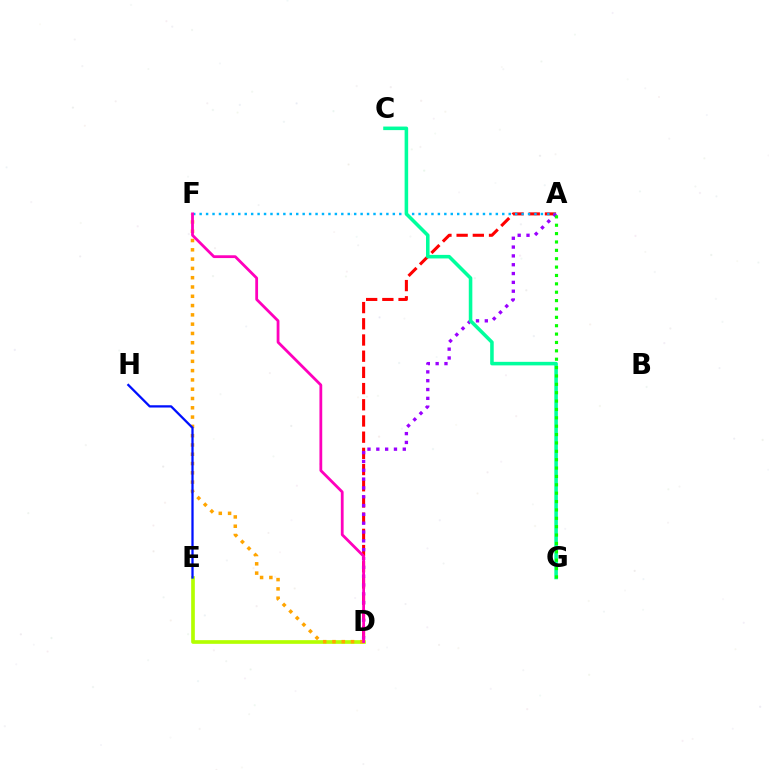{('A', 'D'): [{'color': '#ff0000', 'line_style': 'dashed', 'thickness': 2.2}, {'color': '#9b00ff', 'line_style': 'dotted', 'thickness': 2.4}], ('D', 'E'): [{'color': '#b3ff00', 'line_style': 'solid', 'thickness': 2.64}], ('D', 'F'): [{'color': '#ffa500', 'line_style': 'dotted', 'thickness': 2.52}, {'color': '#ff00bd', 'line_style': 'solid', 'thickness': 2.01}], ('A', 'F'): [{'color': '#00b5ff', 'line_style': 'dotted', 'thickness': 1.75}], ('E', 'H'): [{'color': '#0010ff', 'line_style': 'solid', 'thickness': 1.64}], ('C', 'G'): [{'color': '#00ff9d', 'line_style': 'solid', 'thickness': 2.56}], ('A', 'G'): [{'color': '#08ff00', 'line_style': 'dotted', 'thickness': 2.28}]}